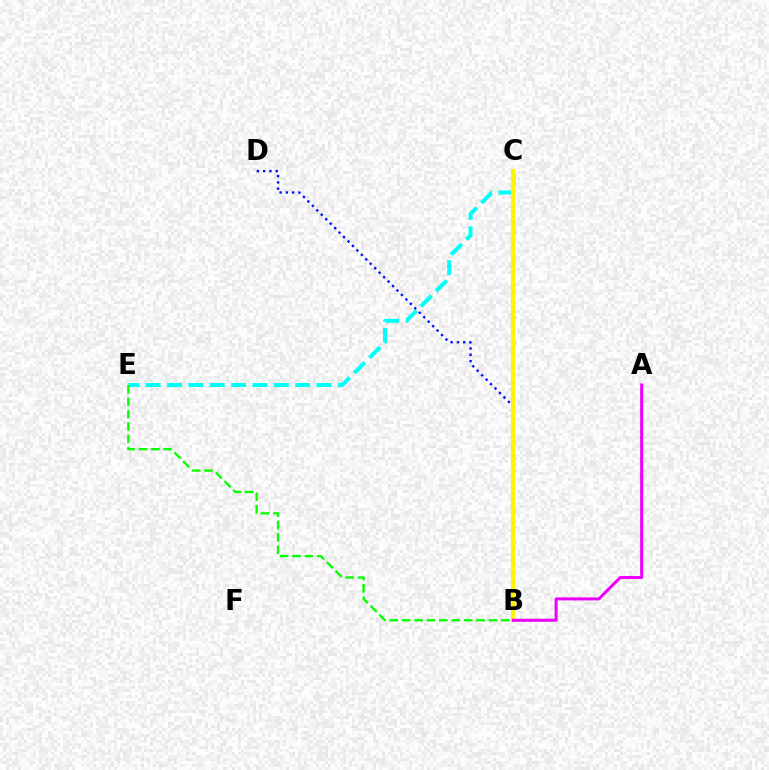{('B', 'C'): [{'color': '#ff0000', 'line_style': 'solid', 'thickness': 2.8}, {'color': '#fcf500', 'line_style': 'solid', 'thickness': 2.97}], ('C', 'E'): [{'color': '#00fff6', 'line_style': 'dashed', 'thickness': 2.9}], ('B', 'D'): [{'color': '#0010ff', 'line_style': 'dotted', 'thickness': 1.71}], ('B', 'E'): [{'color': '#08ff00', 'line_style': 'dashed', 'thickness': 1.68}], ('A', 'B'): [{'color': '#ee00ff', 'line_style': 'solid', 'thickness': 2.18}]}